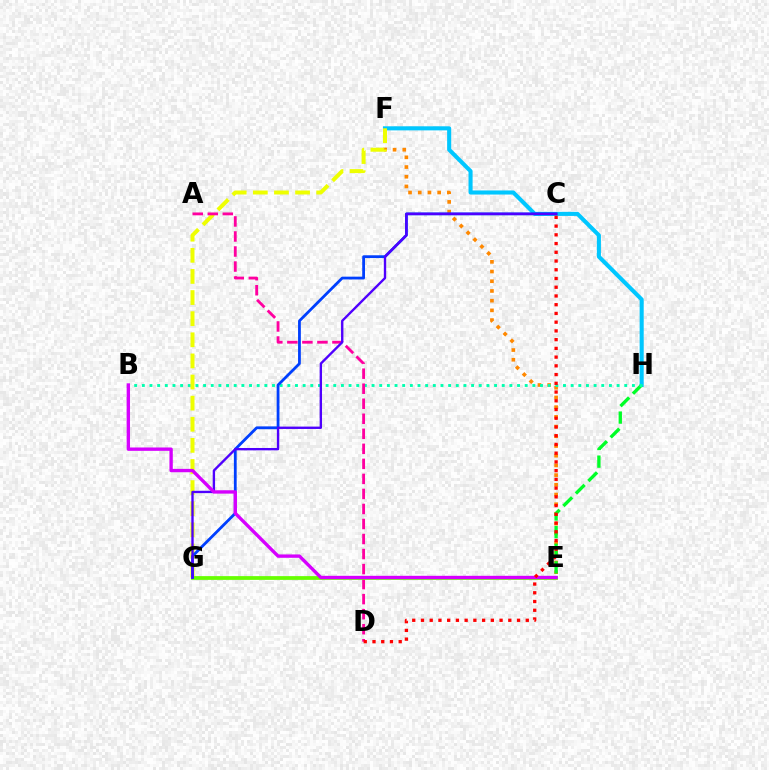{('E', 'F'): [{'color': '#ff8800', 'line_style': 'dotted', 'thickness': 2.64}], ('F', 'H'): [{'color': '#00c7ff', 'line_style': 'solid', 'thickness': 2.93}], ('E', 'H'): [{'color': '#00ff27', 'line_style': 'dashed', 'thickness': 2.4}], ('B', 'H'): [{'color': '#00ffaf', 'line_style': 'dotted', 'thickness': 2.08}], ('F', 'G'): [{'color': '#eeff00', 'line_style': 'dashed', 'thickness': 2.87}], ('A', 'D'): [{'color': '#ff00a0', 'line_style': 'dashed', 'thickness': 2.04}], ('E', 'G'): [{'color': '#66ff00', 'line_style': 'solid', 'thickness': 2.7}], ('C', 'G'): [{'color': '#003fff', 'line_style': 'solid', 'thickness': 2.01}, {'color': '#4f00ff', 'line_style': 'solid', 'thickness': 1.7}], ('B', 'E'): [{'color': '#d600ff', 'line_style': 'solid', 'thickness': 2.42}], ('C', 'D'): [{'color': '#ff0000', 'line_style': 'dotted', 'thickness': 2.37}]}